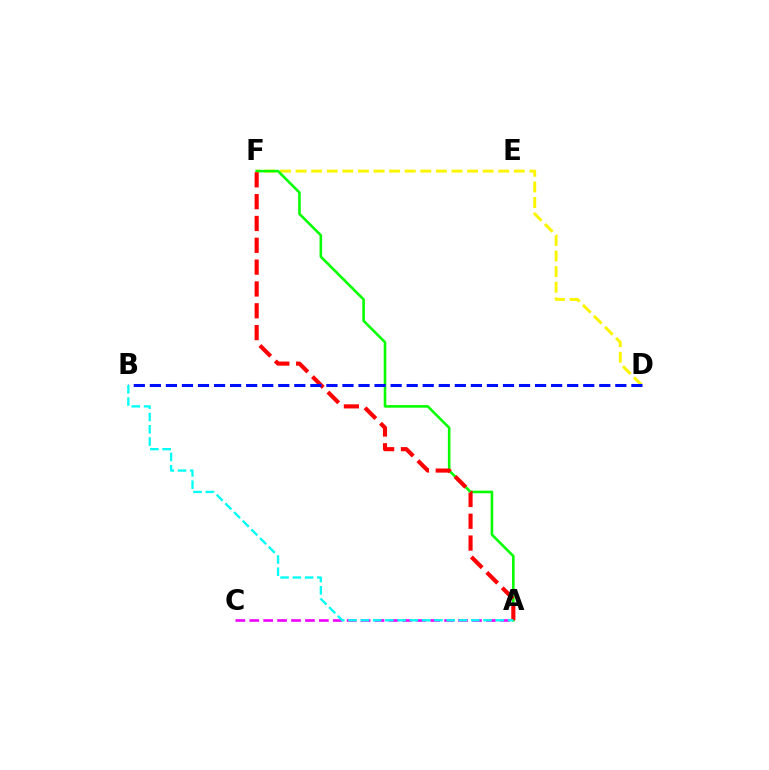{('D', 'F'): [{'color': '#fcf500', 'line_style': 'dashed', 'thickness': 2.12}], ('A', 'C'): [{'color': '#ee00ff', 'line_style': 'dashed', 'thickness': 1.89}], ('A', 'F'): [{'color': '#08ff00', 'line_style': 'solid', 'thickness': 1.87}, {'color': '#ff0000', 'line_style': 'dashed', 'thickness': 2.96}], ('B', 'D'): [{'color': '#0010ff', 'line_style': 'dashed', 'thickness': 2.18}], ('A', 'B'): [{'color': '#00fff6', 'line_style': 'dashed', 'thickness': 1.67}]}